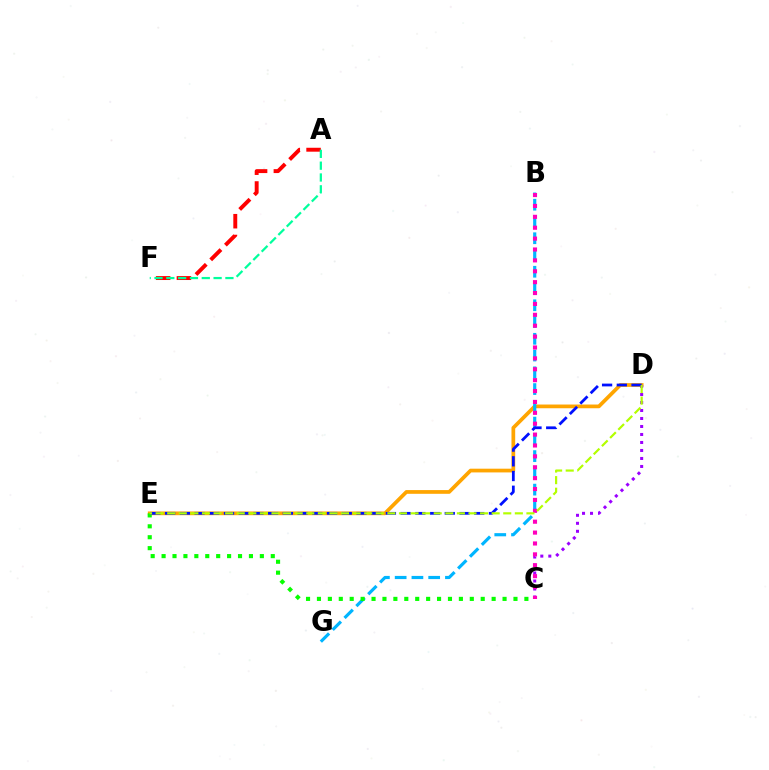{('D', 'E'): [{'color': '#ffa500', 'line_style': 'solid', 'thickness': 2.68}, {'color': '#0010ff', 'line_style': 'dashed', 'thickness': 2.0}, {'color': '#b3ff00', 'line_style': 'dashed', 'thickness': 1.57}], ('A', 'F'): [{'color': '#ff0000', 'line_style': 'dashed', 'thickness': 2.82}, {'color': '#00ff9d', 'line_style': 'dashed', 'thickness': 1.61}], ('C', 'D'): [{'color': '#9b00ff', 'line_style': 'dotted', 'thickness': 2.17}], ('B', 'G'): [{'color': '#00b5ff', 'line_style': 'dashed', 'thickness': 2.28}], ('B', 'C'): [{'color': '#ff00bd', 'line_style': 'dotted', 'thickness': 2.96}], ('C', 'E'): [{'color': '#08ff00', 'line_style': 'dotted', 'thickness': 2.97}]}